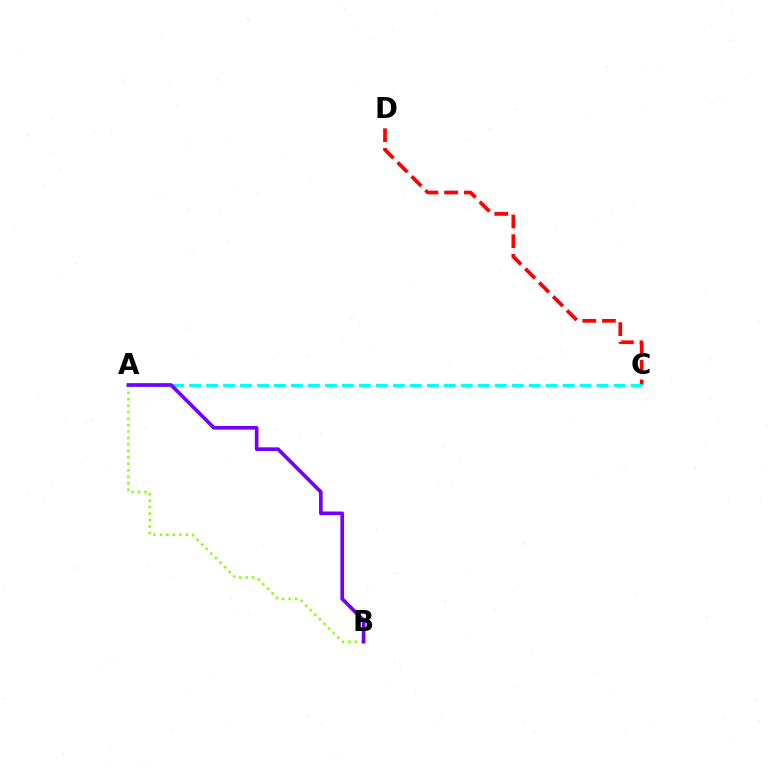{('C', 'D'): [{'color': '#ff0000', 'line_style': 'dashed', 'thickness': 2.67}], ('A', 'B'): [{'color': '#84ff00', 'line_style': 'dotted', 'thickness': 1.76}, {'color': '#7200ff', 'line_style': 'solid', 'thickness': 2.64}], ('A', 'C'): [{'color': '#00fff6', 'line_style': 'dashed', 'thickness': 2.31}]}